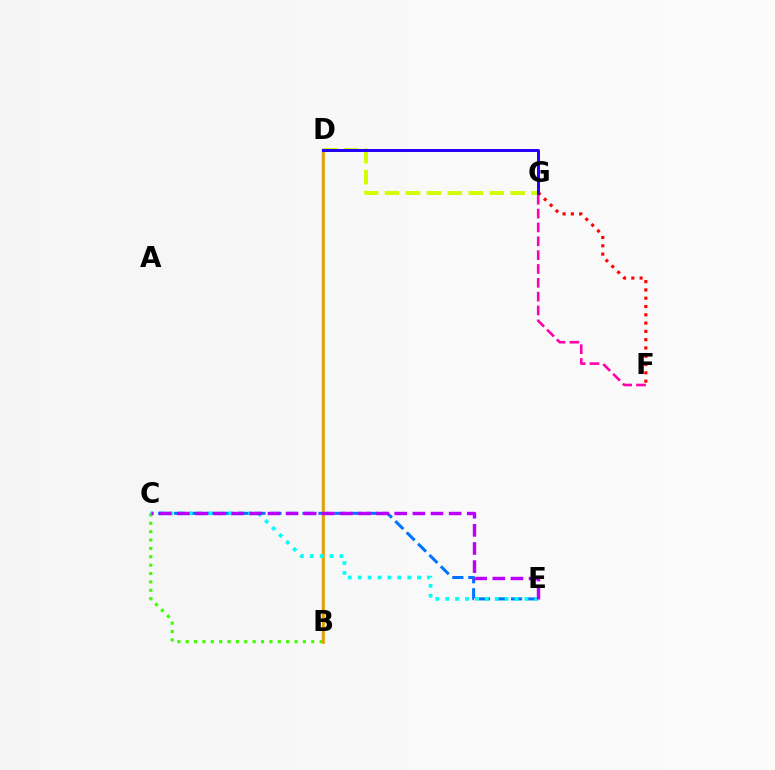{('B', 'D'): [{'color': '#00ff5c', 'line_style': 'solid', 'thickness': 1.76}, {'color': '#ff9400', 'line_style': 'solid', 'thickness': 1.9}], ('C', 'E'): [{'color': '#0074ff', 'line_style': 'dashed', 'thickness': 2.18}, {'color': '#00fff6', 'line_style': 'dotted', 'thickness': 2.69}, {'color': '#b900ff', 'line_style': 'dashed', 'thickness': 2.46}], ('B', 'C'): [{'color': '#3dff00', 'line_style': 'dotted', 'thickness': 2.27}], ('F', 'G'): [{'color': '#ff0000', 'line_style': 'dotted', 'thickness': 2.25}, {'color': '#ff00ac', 'line_style': 'dashed', 'thickness': 1.88}], ('D', 'G'): [{'color': '#d1ff00', 'line_style': 'dashed', 'thickness': 2.84}, {'color': '#2500ff', 'line_style': 'solid', 'thickness': 2.15}]}